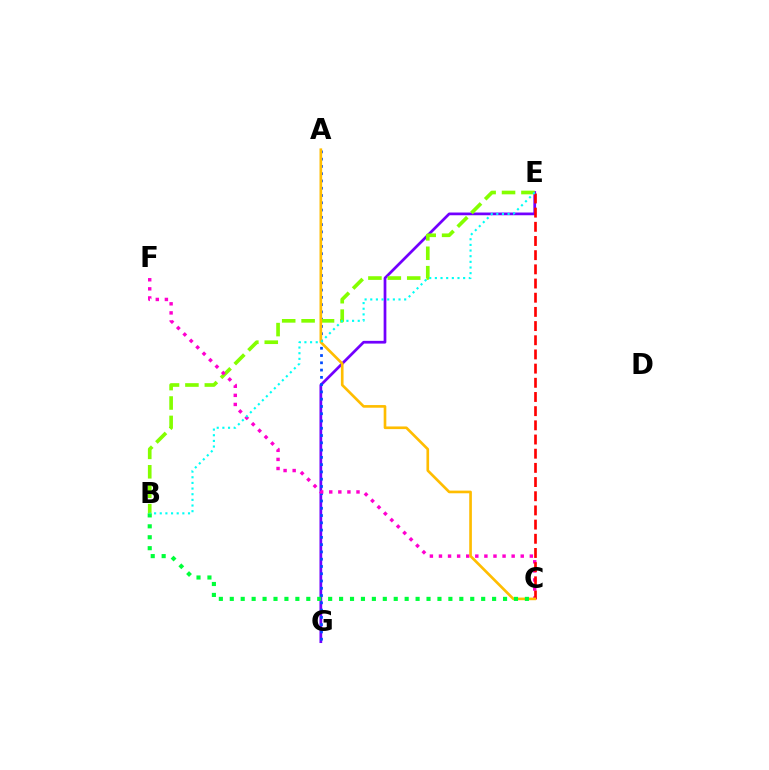{('E', 'G'): [{'color': '#7200ff', 'line_style': 'solid', 'thickness': 1.97}], ('A', 'G'): [{'color': '#004bff', 'line_style': 'dotted', 'thickness': 1.98}], ('B', 'E'): [{'color': '#84ff00', 'line_style': 'dashed', 'thickness': 2.64}, {'color': '#00fff6', 'line_style': 'dotted', 'thickness': 1.54}], ('C', 'F'): [{'color': '#ff00cf', 'line_style': 'dotted', 'thickness': 2.47}], ('C', 'E'): [{'color': '#ff0000', 'line_style': 'dashed', 'thickness': 1.93}], ('A', 'C'): [{'color': '#ffbd00', 'line_style': 'solid', 'thickness': 1.91}], ('B', 'C'): [{'color': '#00ff39', 'line_style': 'dotted', 'thickness': 2.97}]}